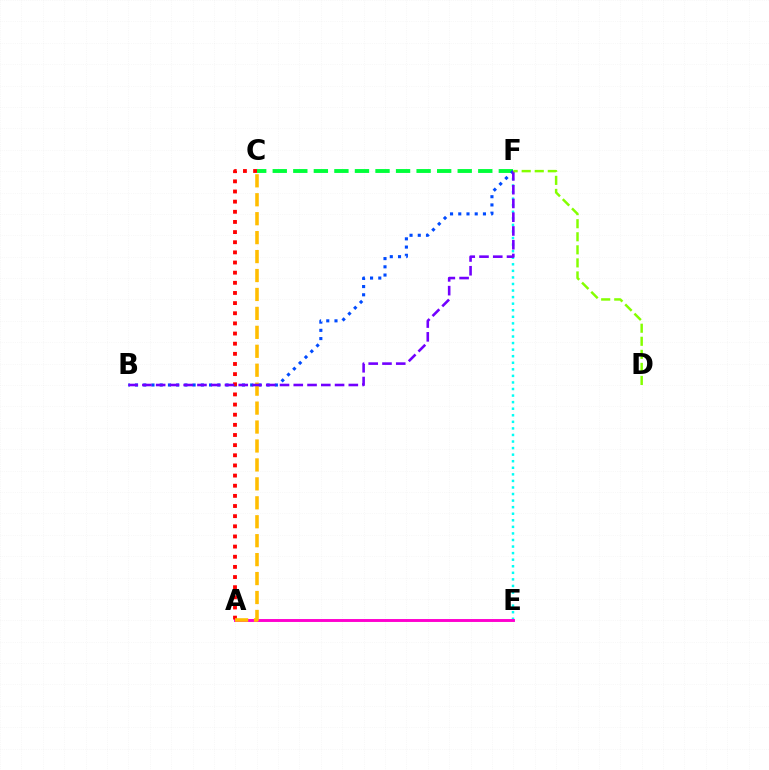{('C', 'F'): [{'color': '#00ff39', 'line_style': 'dashed', 'thickness': 2.79}], ('E', 'F'): [{'color': '#00fff6', 'line_style': 'dotted', 'thickness': 1.78}], ('B', 'F'): [{'color': '#004bff', 'line_style': 'dotted', 'thickness': 2.24}, {'color': '#7200ff', 'line_style': 'dashed', 'thickness': 1.87}], ('A', 'E'): [{'color': '#ff00cf', 'line_style': 'solid', 'thickness': 2.1}], ('A', 'C'): [{'color': '#ff0000', 'line_style': 'dotted', 'thickness': 2.76}, {'color': '#ffbd00', 'line_style': 'dashed', 'thickness': 2.57}], ('D', 'F'): [{'color': '#84ff00', 'line_style': 'dashed', 'thickness': 1.77}]}